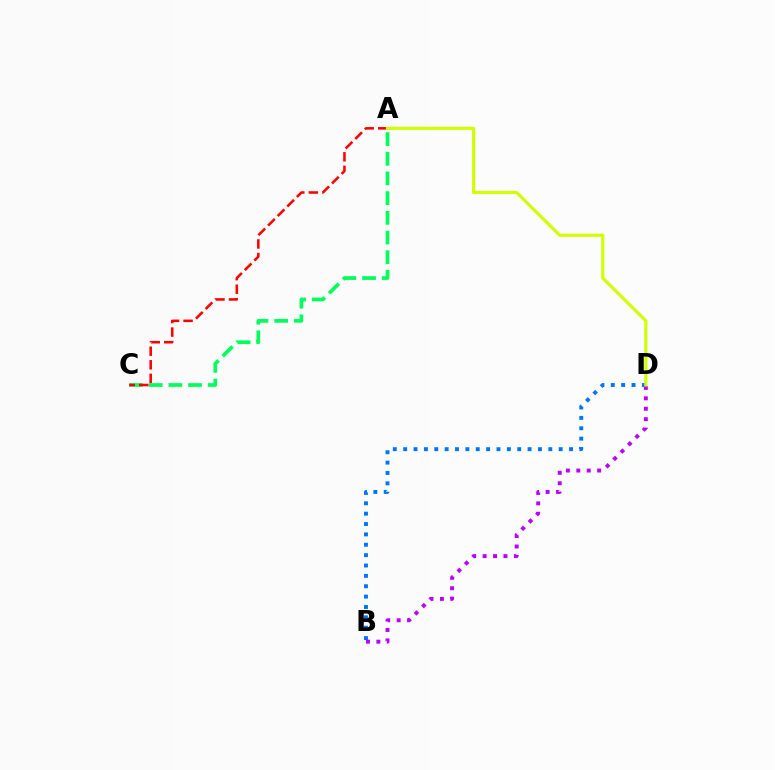{('B', 'D'): [{'color': '#0074ff', 'line_style': 'dotted', 'thickness': 2.82}, {'color': '#b900ff', 'line_style': 'dotted', 'thickness': 2.83}], ('A', 'C'): [{'color': '#00ff5c', 'line_style': 'dashed', 'thickness': 2.67}, {'color': '#ff0000', 'line_style': 'dashed', 'thickness': 1.84}], ('A', 'D'): [{'color': '#d1ff00', 'line_style': 'solid', 'thickness': 2.27}]}